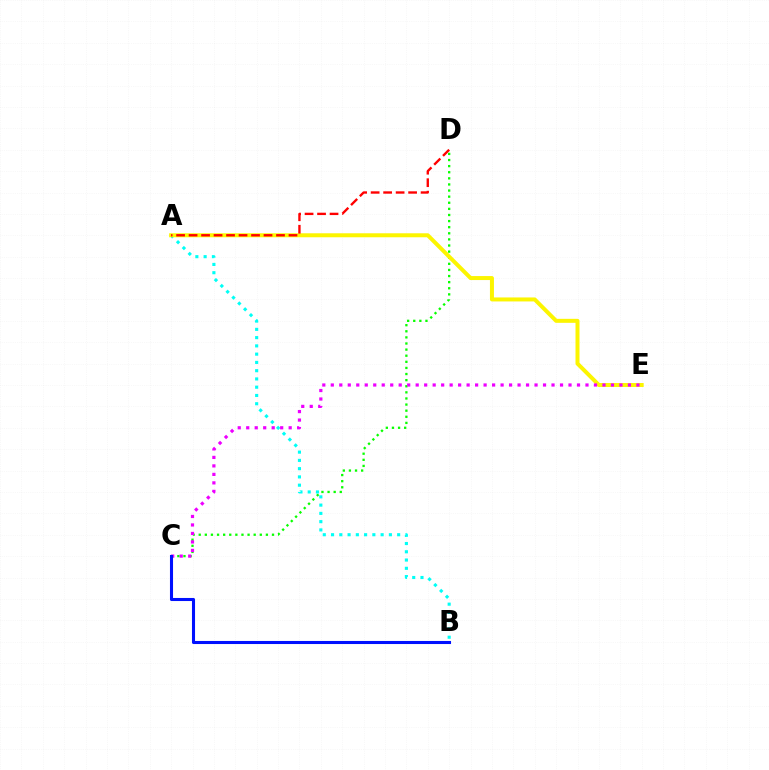{('C', 'D'): [{'color': '#08ff00', 'line_style': 'dotted', 'thickness': 1.66}], ('A', 'B'): [{'color': '#00fff6', 'line_style': 'dotted', 'thickness': 2.25}], ('A', 'E'): [{'color': '#fcf500', 'line_style': 'solid', 'thickness': 2.87}], ('A', 'D'): [{'color': '#ff0000', 'line_style': 'dashed', 'thickness': 1.7}], ('C', 'E'): [{'color': '#ee00ff', 'line_style': 'dotted', 'thickness': 2.31}], ('B', 'C'): [{'color': '#0010ff', 'line_style': 'solid', 'thickness': 2.21}]}